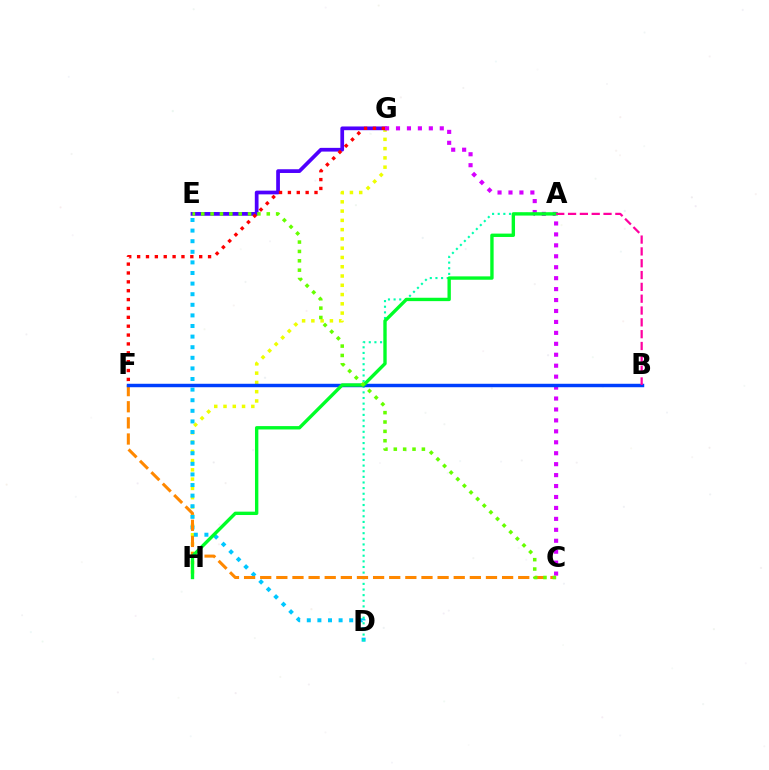{('G', 'H'): [{'color': '#eeff00', 'line_style': 'dotted', 'thickness': 2.52}], ('D', 'E'): [{'color': '#00c7ff', 'line_style': 'dotted', 'thickness': 2.88}], ('E', 'G'): [{'color': '#4f00ff', 'line_style': 'solid', 'thickness': 2.68}], ('A', 'D'): [{'color': '#00ffaf', 'line_style': 'dotted', 'thickness': 1.53}], ('C', 'G'): [{'color': '#d600ff', 'line_style': 'dotted', 'thickness': 2.97}], ('C', 'F'): [{'color': '#ff8800', 'line_style': 'dashed', 'thickness': 2.19}], ('F', 'G'): [{'color': '#ff0000', 'line_style': 'dotted', 'thickness': 2.41}], ('B', 'F'): [{'color': '#003fff', 'line_style': 'solid', 'thickness': 2.48}], ('A', 'H'): [{'color': '#00ff27', 'line_style': 'solid', 'thickness': 2.43}], ('C', 'E'): [{'color': '#66ff00', 'line_style': 'dotted', 'thickness': 2.54}], ('A', 'B'): [{'color': '#ff00a0', 'line_style': 'dashed', 'thickness': 1.61}]}